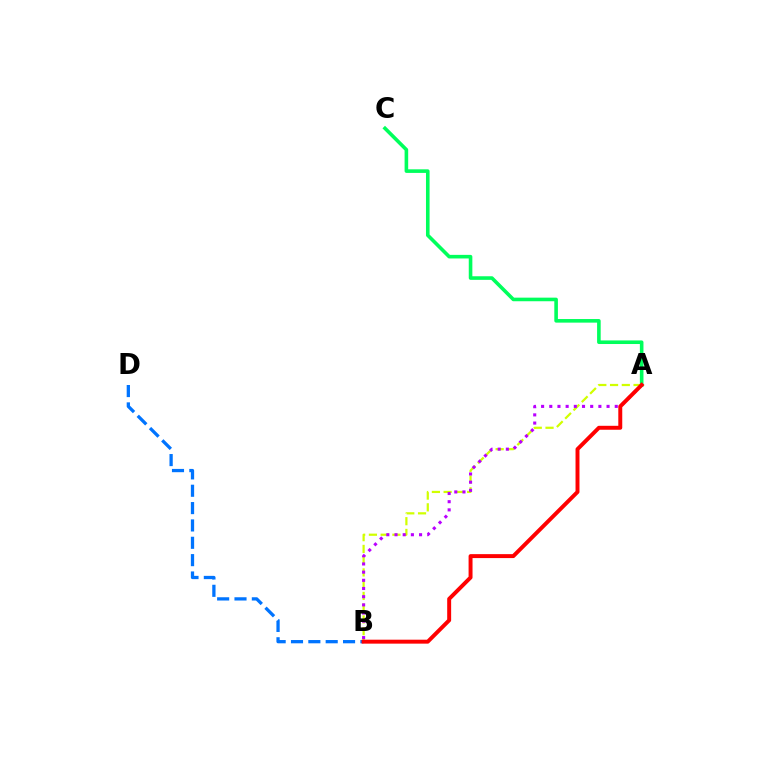{('A', 'C'): [{'color': '#00ff5c', 'line_style': 'solid', 'thickness': 2.59}], ('A', 'B'): [{'color': '#d1ff00', 'line_style': 'dashed', 'thickness': 1.6}, {'color': '#b900ff', 'line_style': 'dotted', 'thickness': 2.22}, {'color': '#ff0000', 'line_style': 'solid', 'thickness': 2.84}], ('B', 'D'): [{'color': '#0074ff', 'line_style': 'dashed', 'thickness': 2.36}]}